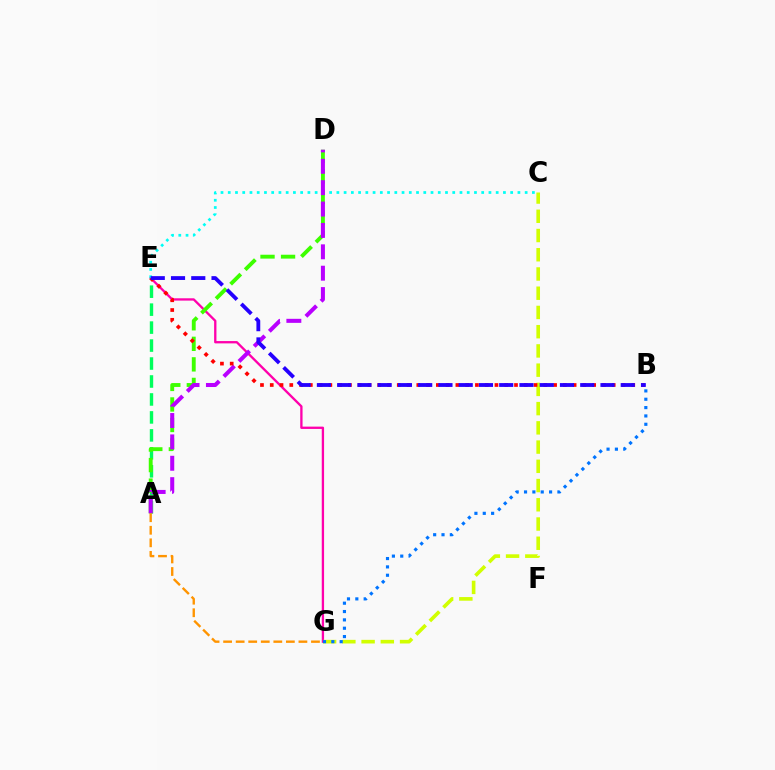{('E', 'G'): [{'color': '#ff00ac', 'line_style': 'solid', 'thickness': 1.67}], ('C', 'E'): [{'color': '#00fff6', 'line_style': 'dotted', 'thickness': 1.97}], ('A', 'E'): [{'color': '#00ff5c', 'line_style': 'dashed', 'thickness': 2.44}], ('C', 'G'): [{'color': '#d1ff00', 'line_style': 'dashed', 'thickness': 2.61}], ('B', 'G'): [{'color': '#0074ff', 'line_style': 'dotted', 'thickness': 2.27}], ('A', 'D'): [{'color': '#3dff00', 'line_style': 'dashed', 'thickness': 2.79}, {'color': '#b900ff', 'line_style': 'dashed', 'thickness': 2.9}], ('A', 'G'): [{'color': '#ff9400', 'line_style': 'dashed', 'thickness': 1.71}], ('B', 'E'): [{'color': '#ff0000', 'line_style': 'dotted', 'thickness': 2.65}, {'color': '#2500ff', 'line_style': 'dashed', 'thickness': 2.75}]}